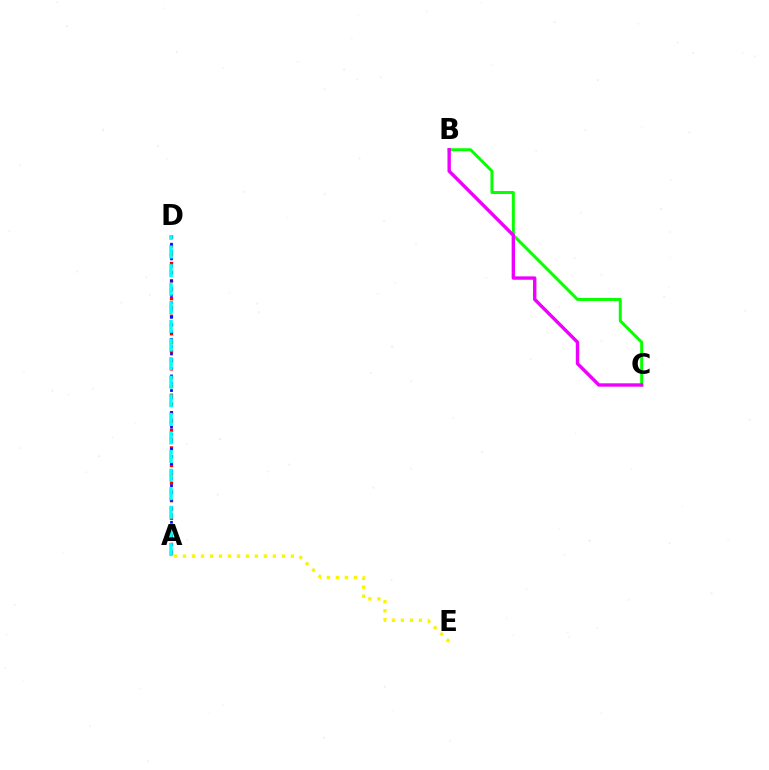{('B', 'C'): [{'color': '#08ff00', 'line_style': 'solid', 'thickness': 2.14}, {'color': '#ee00ff', 'line_style': 'solid', 'thickness': 2.43}], ('A', 'D'): [{'color': '#ff0000', 'line_style': 'dotted', 'thickness': 2.39}, {'color': '#0010ff', 'line_style': 'dotted', 'thickness': 1.99}, {'color': '#00fff6', 'line_style': 'dashed', 'thickness': 2.53}], ('A', 'E'): [{'color': '#fcf500', 'line_style': 'dotted', 'thickness': 2.44}]}